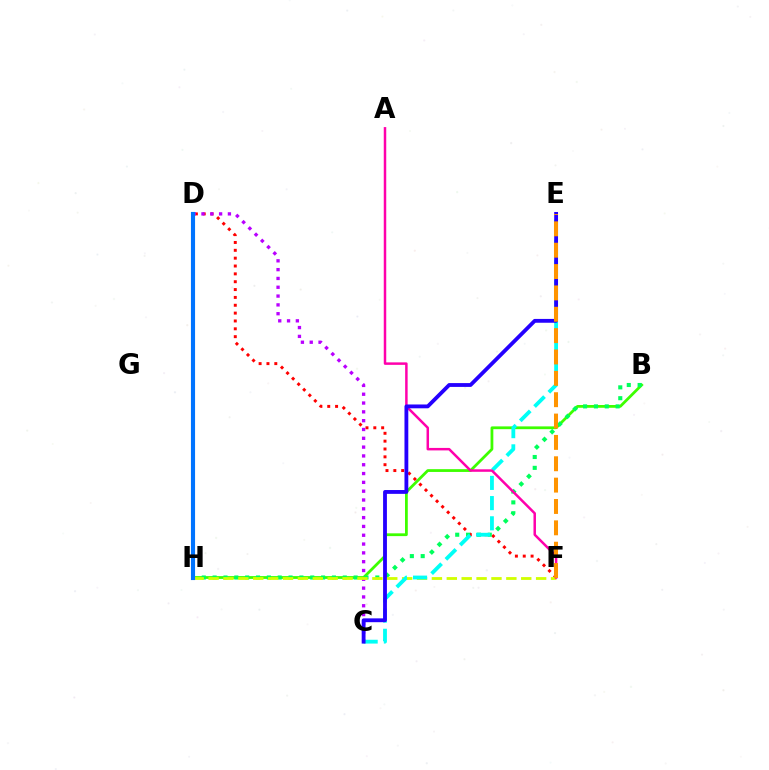{('D', 'F'): [{'color': '#ff0000', 'line_style': 'dotted', 'thickness': 2.13}], ('B', 'H'): [{'color': '#3dff00', 'line_style': 'solid', 'thickness': 2.0}, {'color': '#00ff5c', 'line_style': 'dotted', 'thickness': 2.95}], ('C', 'D'): [{'color': '#b900ff', 'line_style': 'dotted', 'thickness': 2.39}], ('F', 'H'): [{'color': '#d1ff00', 'line_style': 'dashed', 'thickness': 2.02}], ('C', 'E'): [{'color': '#00fff6', 'line_style': 'dashed', 'thickness': 2.74}, {'color': '#2500ff', 'line_style': 'solid', 'thickness': 2.75}], ('A', 'F'): [{'color': '#ff00ac', 'line_style': 'solid', 'thickness': 1.79}], ('D', 'H'): [{'color': '#0074ff', 'line_style': 'solid', 'thickness': 2.97}], ('E', 'F'): [{'color': '#ff9400', 'line_style': 'dashed', 'thickness': 2.9}]}